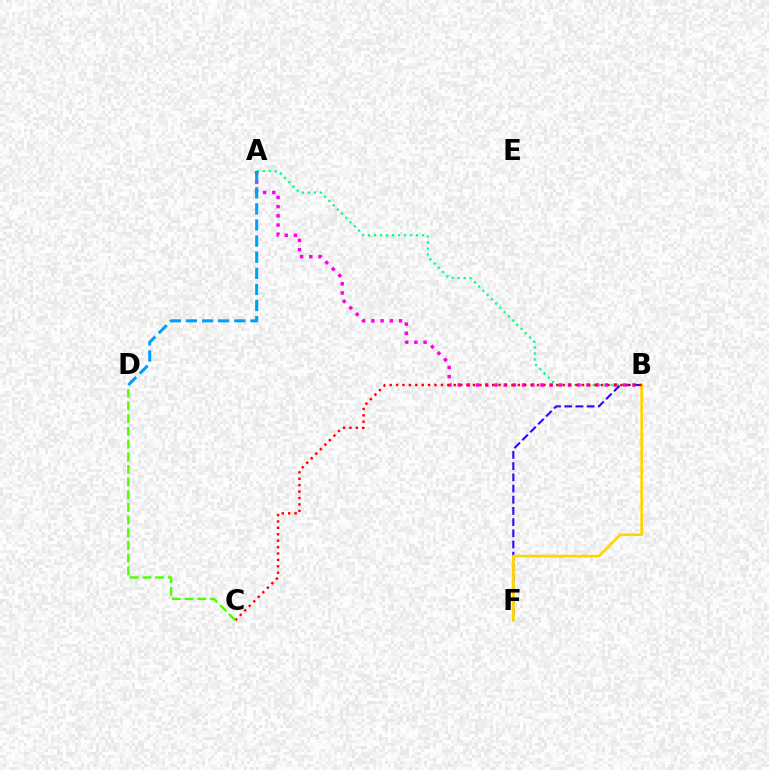{('A', 'B'): [{'color': '#00ff86', 'line_style': 'dotted', 'thickness': 1.63}, {'color': '#ff00ed', 'line_style': 'dotted', 'thickness': 2.5}], ('B', 'F'): [{'color': '#3700ff', 'line_style': 'dashed', 'thickness': 1.52}, {'color': '#ffd500', 'line_style': 'solid', 'thickness': 1.97}], ('B', 'C'): [{'color': '#ff0000', 'line_style': 'dotted', 'thickness': 1.74}], ('A', 'D'): [{'color': '#009eff', 'line_style': 'dashed', 'thickness': 2.19}], ('C', 'D'): [{'color': '#4fff00', 'line_style': 'dashed', 'thickness': 1.72}]}